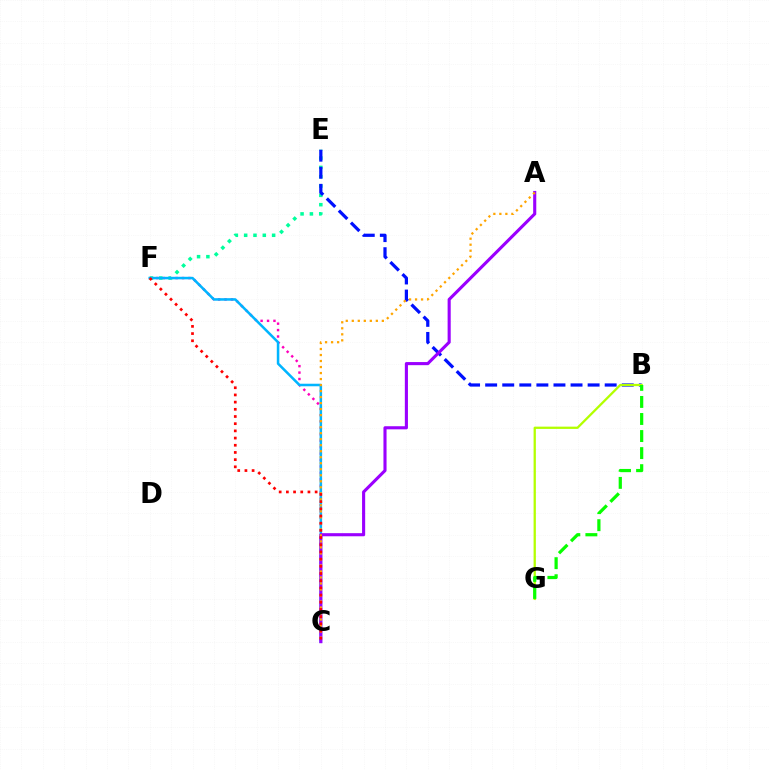{('C', 'F'): [{'color': '#ff00bd', 'line_style': 'dotted', 'thickness': 1.74}, {'color': '#00b5ff', 'line_style': 'solid', 'thickness': 1.83}, {'color': '#ff0000', 'line_style': 'dotted', 'thickness': 1.95}], ('E', 'F'): [{'color': '#00ff9d', 'line_style': 'dotted', 'thickness': 2.53}], ('B', 'E'): [{'color': '#0010ff', 'line_style': 'dashed', 'thickness': 2.32}], ('A', 'C'): [{'color': '#9b00ff', 'line_style': 'solid', 'thickness': 2.24}, {'color': '#ffa500', 'line_style': 'dotted', 'thickness': 1.63}], ('B', 'G'): [{'color': '#b3ff00', 'line_style': 'solid', 'thickness': 1.64}, {'color': '#08ff00', 'line_style': 'dashed', 'thickness': 2.32}]}